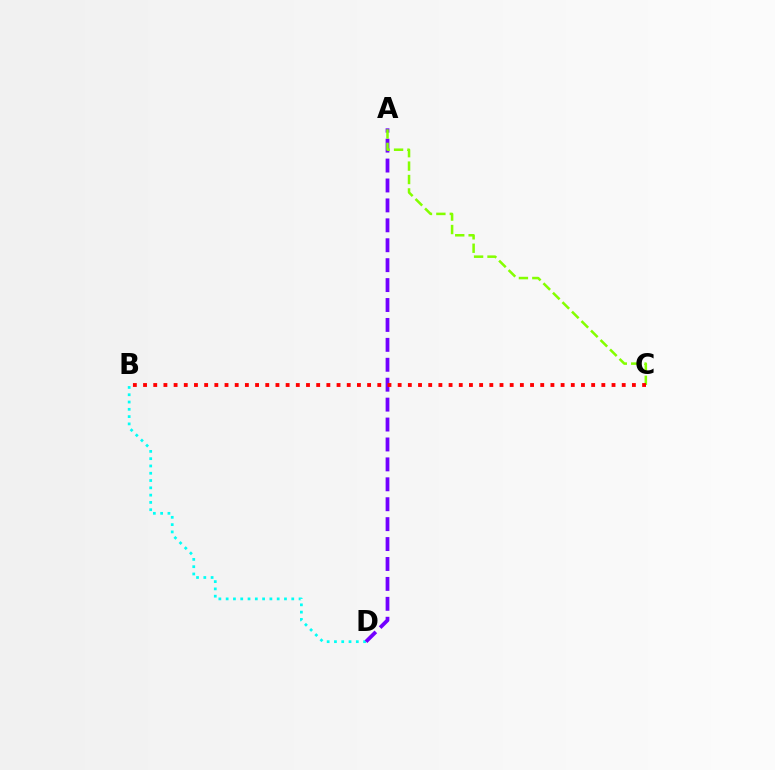{('B', 'D'): [{'color': '#00fff6', 'line_style': 'dotted', 'thickness': 1.98}], ('A', 'D'): [{'color': '#7200ff', 'line_style': 'dashed', 'thickness': 2.71}], ('A', 'C'): [{'color': '#84ff00', 'line_style': 'dashed', 'thickness': 1.82}], ('B', 'C'): [{'color': '#ff0000', 'line_style': 'dotted', 'thickness': 2.77}]}